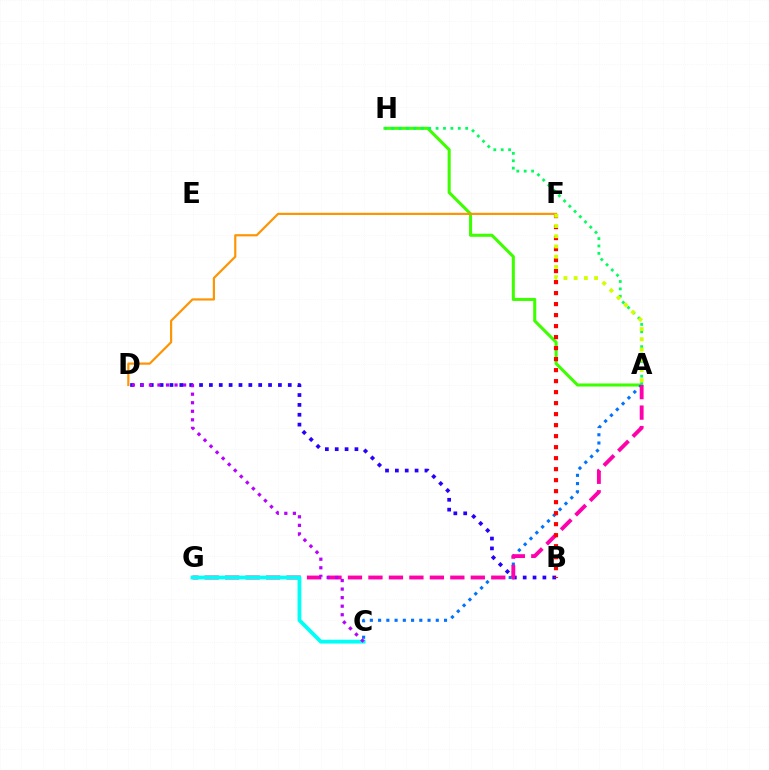{('A', 'H'): [{'color': '#3dff00', 'line_style': 'solid', 'thickness': 2.2}, {'color': '#00ff5c', 'line_style': 'dotted', 'thickness': 2.01}], ('A', 'C'): [{'color': '#0074ff', 'line_style': 'dotted', 'thickness': 2.24}], ('D', 'F'): [{'color': '#ff9400', 'line_style': 'solid', 'thickness': 1.57}], ('B', 'D'): [{'color': '#2500ff', 'line_style': 'dotted', 'thickness': 2.68}], ('A', 'G'): [{'color': '#ff00ac', 'line_style': 'dashed', 'thickness': 2.78}], ('B', 'F'): [{'color': '#ff0000', 'line_style': 'dotted', 'thickness': 2.99}], ('C', 'G'): [{'color': '#00fff6', 'line_style': 'solid', 'thickness': 2.74}], ('C', 'D'): [{'color': '#b900ff', 'line_style': 'dotted', 'thickness': 2.32}], ('A', 'F'): [{'color': '#d1ff00', 'line_style': 'dotted', 'thickness': 2.78}]}